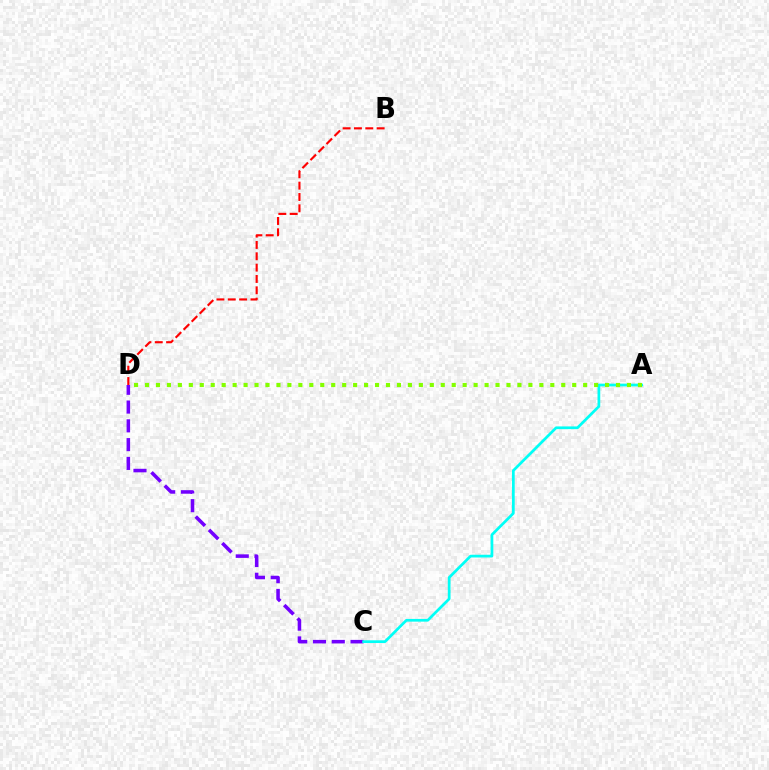{('C', 'D'): [{'color': '#7200ff', 'line_style': 'dashed', 'thickness': 2.55}], ('A', 'C'): [{'color': '#00fff6', 'line_style': 'solid', 'thickness': 1.97}], ('A', 'D'): [{'color': '#84ff00', 'line_style': 'dotted', 'thickness': 2.98}], ('B', 'D'): [{'color': '#ff0000', 'line_style': 'dashed', 'thickness': 1.54}]}